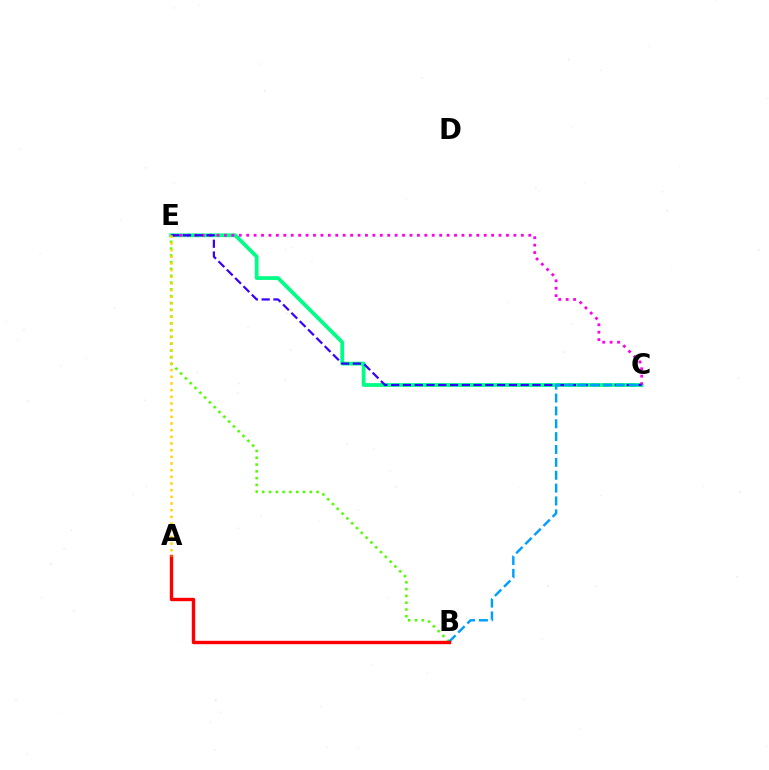{('C', 'E'): [{'color': '#00ff86', 'line_style': 'solid', 'thickness': 2.72}, {'color': '#ff00ed', 'line_style': 'dotted', 'thickness': 2.02}, {'color': '#3700ff', 'line_style': 'dashed', 'thickness': 1.6}], ('B', 'E'): [{'color': '#4fff00', 'line_style': 'dotted', 'thickness': 1.85}], ('B', 'C'): [{'color': '#009eff', 'line_style': 'dashed', 'thickness': 1.75}], ('A', 'B'): [{'color': '#ff0000', 'line_style': 'solid', 'thickness': 2.44}], ('A', 'E'): [{'color': '#ffd500', 'line_style': 'dotted', 'thickness': 1.81}]}